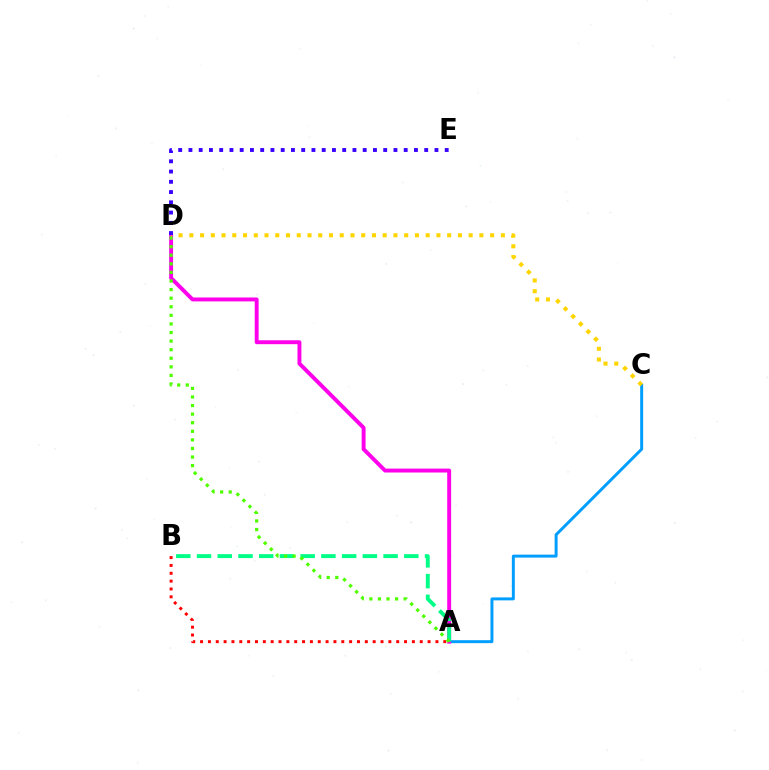{('A', 'B'): [{'color': '#ff0000', 'line_style': 'dotted', 'thickness': 2.13}, {'color': '#00ff86', 'line_style': 'dashed', 'thickness': 2.82}], ('A', 'C'): [{'color': '#009eff', 'line_style': 'solid', 'thickness': 2.13}], ('A', 'D'): [{'color': '#ff00ed', 'line_style': 'solid', 'thickness': 2.82}, {'color': '#4fff00', 'line_style': 'dotted', 'thickness': 2.33}], ('C', 'D'): [{'color': '#ffd500', 'line_style': 'dotted', 'thickness': 2.92}], ('D', 'E'): [{'color': '#3700ff', 'line_style': 'dotted', 'thickness': 2.79}]}